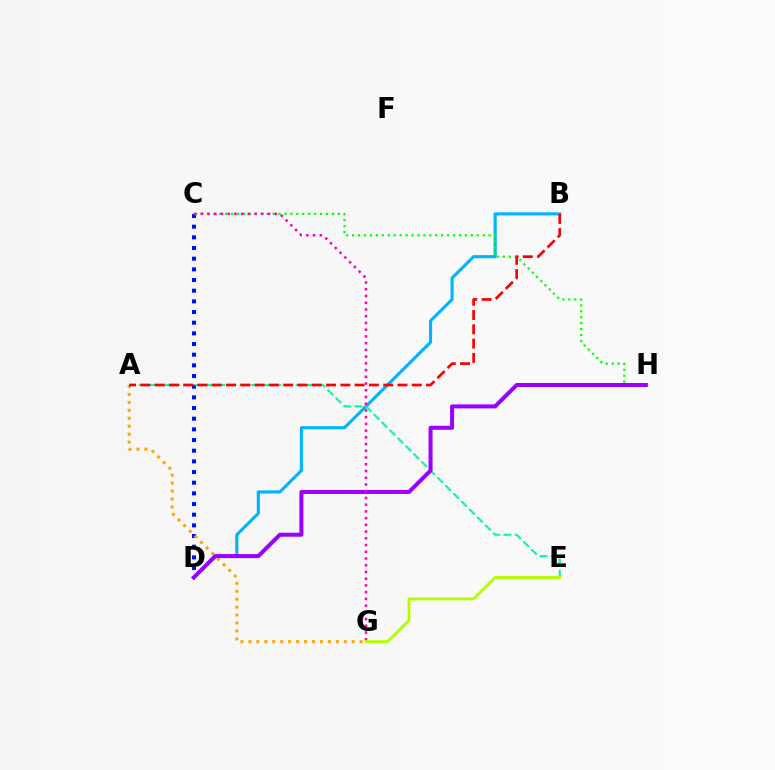{('B', 'D'): [{'color': '#00b5ff', 'line_style': 'solid', 'thickness': 2.25}], ('C', 'D'): [{'color': '#0010ff', 'line_style': 'dotted', 'thickness': 2.9}], ('C', 'H'): [{'color': '#08ff00', 'line_style': 'dotted', 'thickness': 1.61}], ('A', 'E'): [{'color': '#00ff9d', 'line_style': 'dashed', 'thickness': 1.52}], ('A', 'G'): [{'color': '#ffa500', 'line_style': 'dotted', 'thickness': 2.16}], ('D', 'H'): [{'color': '#9b00ff', 'line_style': 'solid', 'thickness': 2.89}], ('A', 'B'): [{'color': '#ff0000', 'line_style': 'dashed', 'thickness': 1.94}], ('C', 'G'): [{'color': '#ff00bd', 'line_style': 'dotted', 'thickness': 1.83}], ('E', 'G'): [{'color': '#b3ff00', 'line_style': 'solid', 'thickness': 2.06}]}